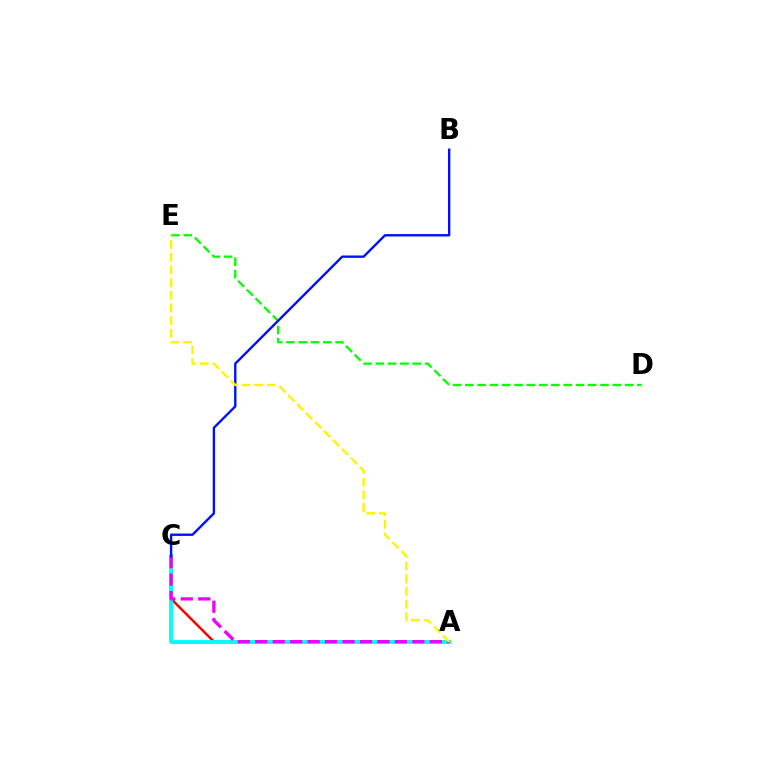{('A', 'C'): [{'color': '#ff0000', 'line_style': 'solid', 'thickness': 1.79}, {'color': '#00fff6', 'line_style': 'solid', 'thickness': 2.77}, {'color': '#ee00ff', 'line_style': 'dashed', 'thickness': 2.37}], ('D', 'E'): [{'color': '#08ff00', 'line_style': 'dashed', 'thickness': 1.67}], ('B', 'C'): [{'color': '#0010ff', 'line_style': 'solid', 'thickness': 1.71}], ('A', 'E'): [{'color': '#fcf500', 'line_style': 'dashed', 'thickness': 1.72}]}